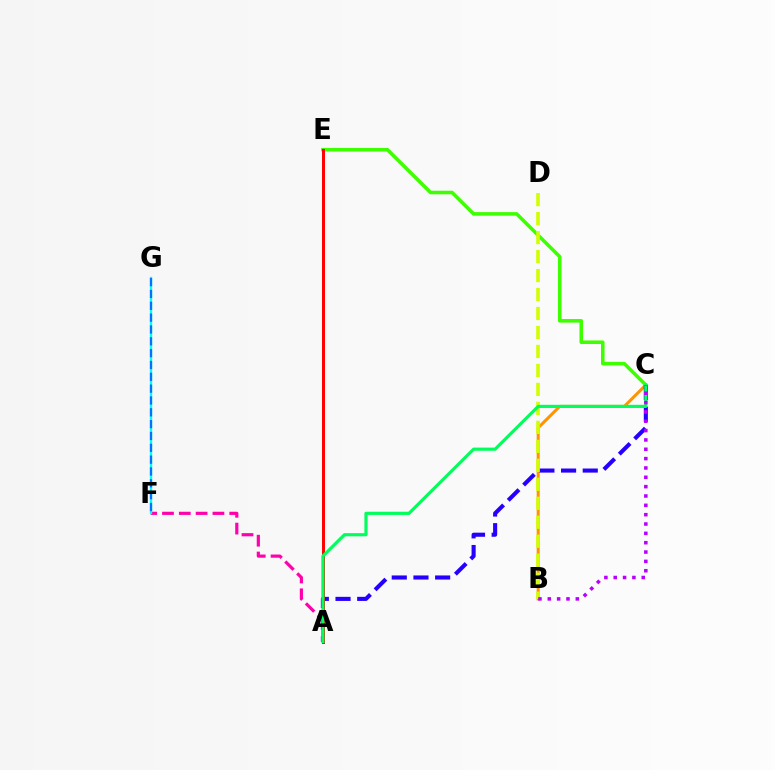{('B', 'C'): [{'color': '#ff9400', 'line_style': 'solid', 'thickness': 2.19}, {'color': '#b900ff', 'line_style': 'dotted', 'thickness': 2.54}], ('A', 'C'): [{'color': '#2500ff', 'line_style': 'dashed', 'thickness': 2.95}, {'color': '#00ff5c', 'line_style': 'solid', 'thickness': 2.28}], ('A', 'F'): [{'color': '#ff00ac', 'line_style': 'dashed', 'thickness': 2.28}], ('C', 'E'): [{'color': '#3dff00', 'line_style': 'solid', 'thickness': 2.56}], ('A', 'E'): [{'color': '#ff0000', 'line_style': 'solid', 'thickness': 2.14}], ('F', 'G'): [{'color': '#00fff6', 'line_style': 'solid', 'thickness': 1.68}, {'color': '#0074ff', 'line_style': 'dashed', 'thickness': 1.61}], ('B', 'D'): [{'color': '#d1ff00', 'line_style': 'dashed', 'thickness': 2.58}]}